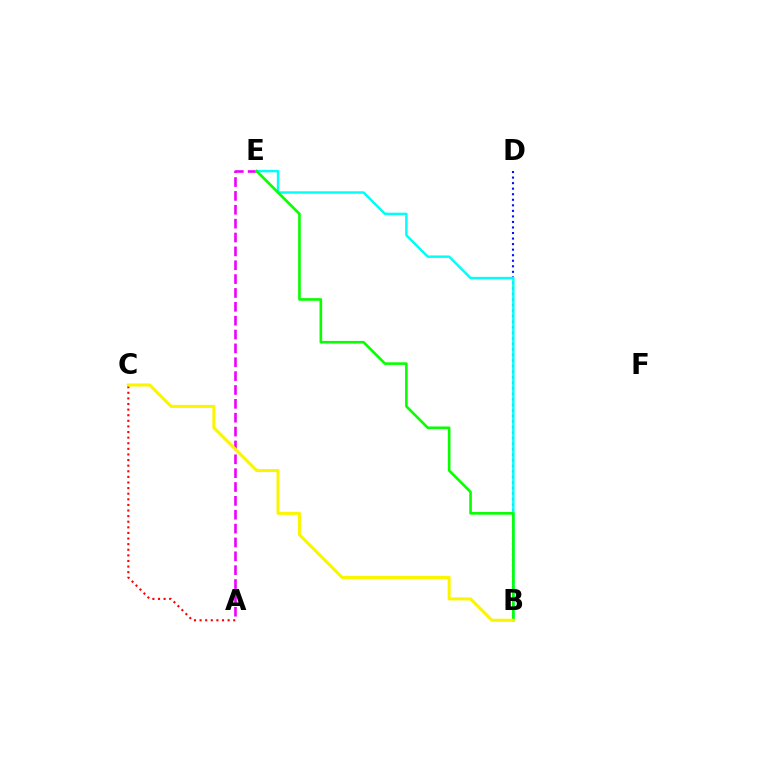{('A', 'E'): [{'color': '#ee00ff', 'line_style': 'dashed', 'thickness': 1.88}], ('A', 'C'): [{'color': '#ff0000', 'line_style': 'dotted', 'thickness': 1.52}], ('B', 'D'): [{'color': '#0010ff', 'line_style': 'dotted', 'thickness': 1.51}], ('B', 'E'): [{'color': '#00fff6', 'line_style': 'solid', 'thickness': 1.76}, {'color': '#08ff00', 'line_style': 'solid', 'thickness': 1.89}], ('B', 'C'): [{'color': '#fcf500', 'line_style': 'solid', 'thickness': 2.2}]}